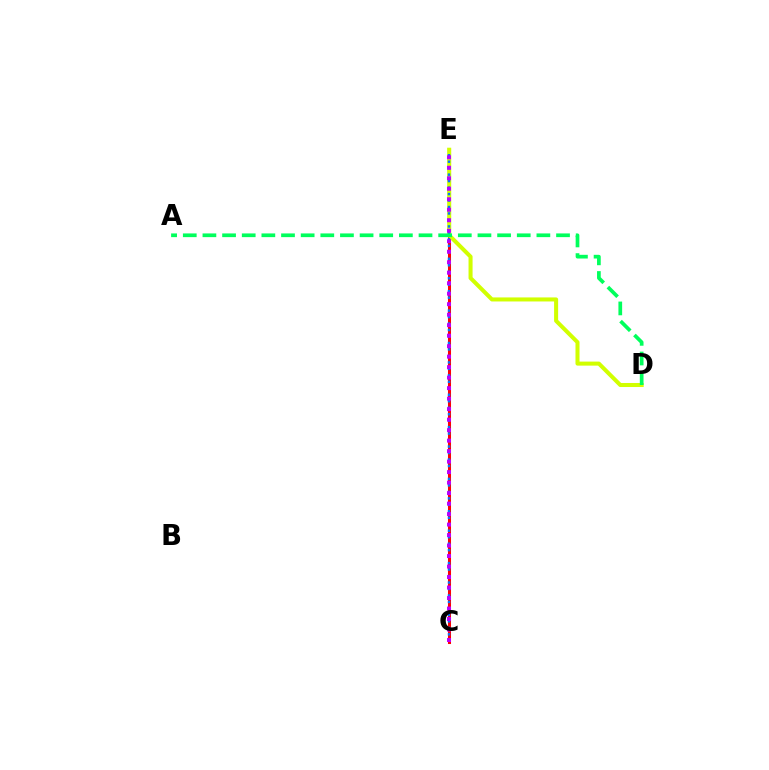{('C', 'E'): [{'color': '#ff0000', 'line_style': 'solid', 'thickness': 2.19}, {'color': '#0074ff', 'line_style': 'dotted', 'thickness': 1.76}, {'color': '#b900ff', 'line_style': 'dotted', 'thickness': 2.85}], ('D', 'E'): [{'color': '#d1ff00', 'line_style': 'solid', 'thickness': 2.91}], ('A', 'D'): [{'color': '#00ff5c', 'line_style': 'dashed', 'thickness': 2.67}]}